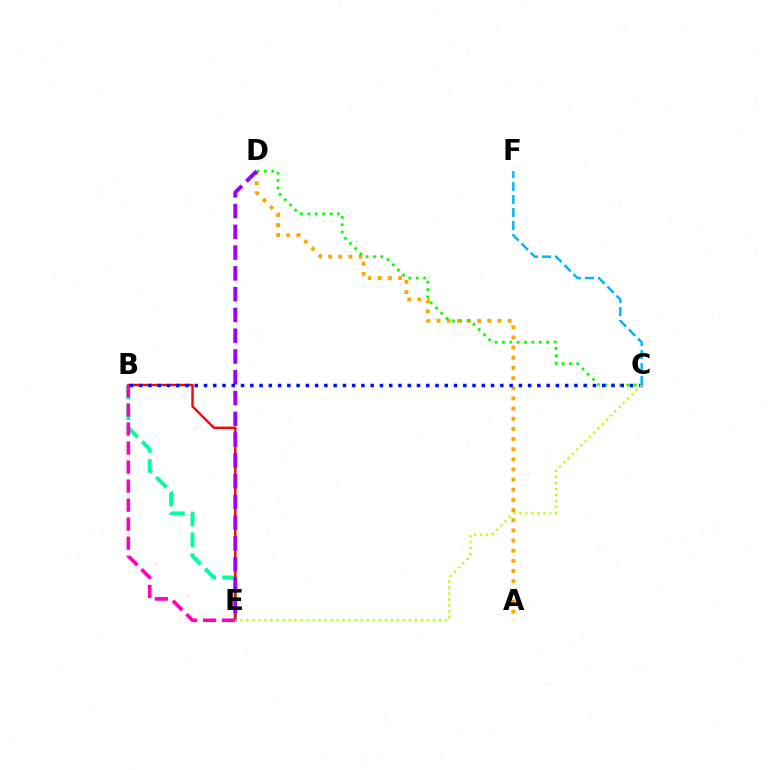{('A', 'D'): [{'color': '#ffa500', 'line_style': 'dotted', 'thickness': 2.76}], ('B', 'E'): [{'color': '#00ff9d', 'line_style': 'dashed', 'thickness': 2.82}, {'color': '#ff0000', 'line_style': 'solid', 'thickness': 1.72}, {'color': '#ff00bd', 'line_style': 'dashed', 'thickness': 2.59}], ('C', 'D'): [{'color': '#08ff00', 'line_style': 'dotted', 'thickness': 2.0}], ('D', 'E'): [{'color': '#9b00ff', 'line_style': 'dashed', 'thickness': 2.82}], ('B', 'C'): [{'color': '#0010ff', 'line_style': 'dotted', 'thickness': 2.52}], ('C', 'E'): [{'color': '#b3ff00', 'line_style': 'dotted', 'thickness': 1.63}], ('C', 'F'): [{'color': '#00b5ff', 'line_style': 'dashed', 'thickness': 1.76}]}